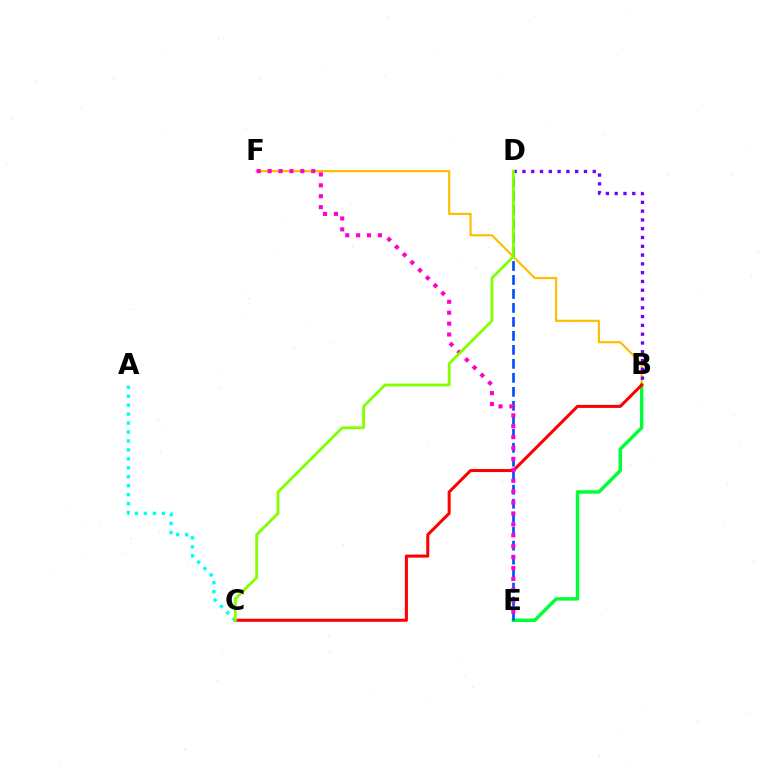{('B', 'F'): [{'color': '#ffbd00', 'line_style': 'solid', 'thickness': 1.57}], ('A', 'C'): [{'color': '#00fff6', 'line_style': 'dotted', 'thickness': 2.43}], ('B', 'E'): [{'color': '#00ff39', 'line_style': 'solid', 'thickness': 2.48}], ('B', 'D'): [{'color': '#7200ff', 'line_style': 'dotted', 'thickness': 2.39}], ('D', 'E'): [{'color': '#004bff', 'line_style': 'dashed', 'thickness': 1.9}], ('B', 'C'): [{'color': '#ff0000', 'line_style': 'solid', 'thickness': 2.19}], ('E', 'F'): [{'color': '#ff00cf', 'line_style': 'dotted', 'thickness': 2.96}], ('C', 'D'): [{'color': '#84ff00', 'line_style': 'solid', 'thickness': 2.04}]}